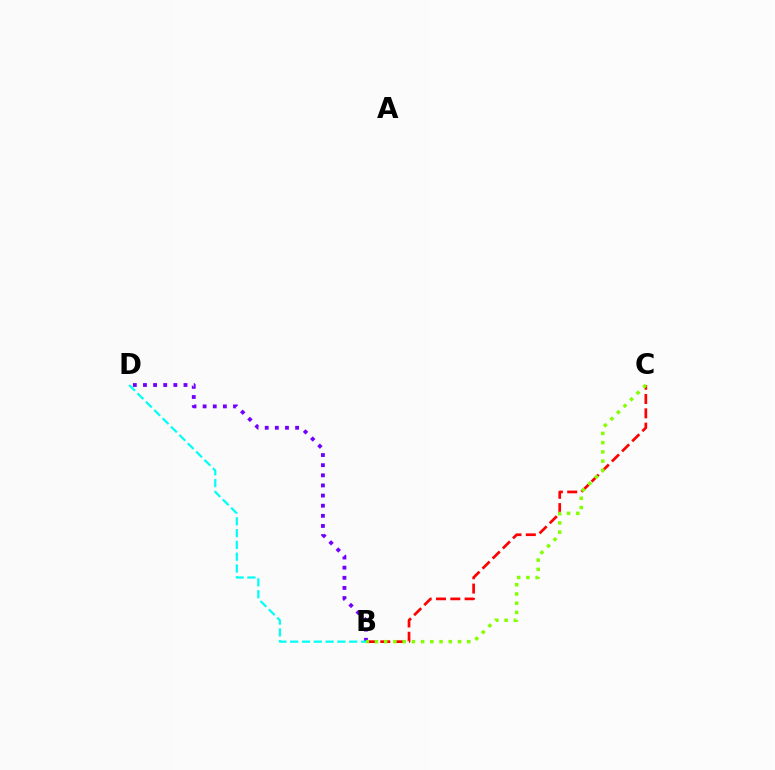{('B', 'C'): [{'color': '#ff0000', 'line_style': 'dashed', 'thickness': 1.95}, {'color': '#84ff00', 'line_style': 'dotted', 'thickness': 2.51}], ('B', 'D'): [{'color': '#7200ff', 'line_style': 'dotted', 'thickness': 2.75}, {'color': '#00fff6', 'line_style': 'dashed', 'thickness': 1.6}]}